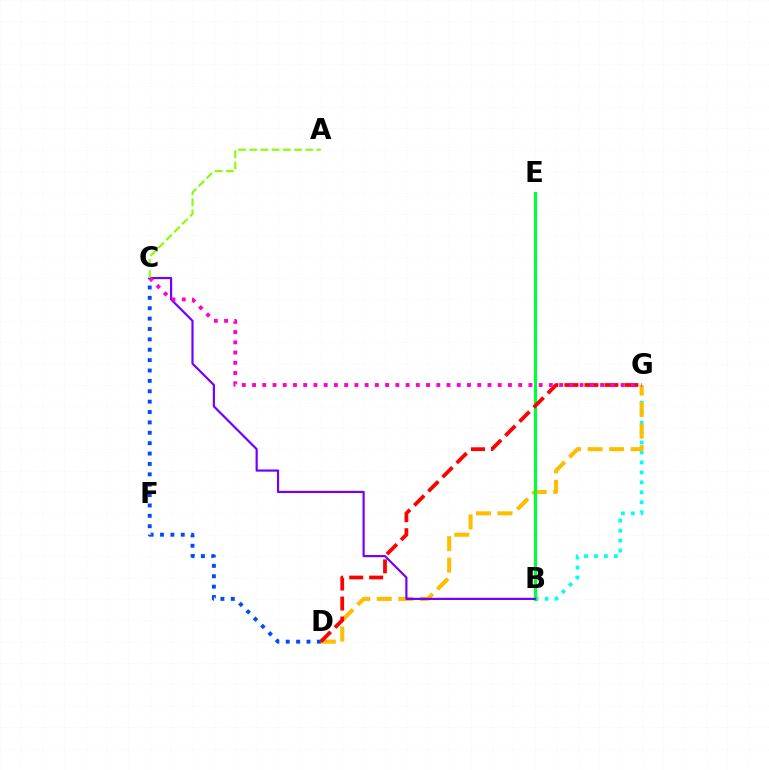{('B', 'G'): [{'color': '#00fff6', 'line_style': 'dotted', 'thickness': 2.71}], ('D', 'G'): [{'color': '#ffbd00', 'line_style': 'dashed', 'thickness': 2.93}, {'color': '#ff0000', 'line_style': 'dashed', 'thickness': 2.72}], ('B', 'E'): [{'color': '#00ff39', 'line_style': 'solid', 'thickness': 2.29}], ('C', 'D'): [{'color': '#004bff', 'line_style': 'dotted', 'thickness': 2.82}], ('B', 'C'): [{'color': '#7200ff', 'line_style': 'solid', 'thickness': 1.58}], ('A', 'C'): [{'color': '#84ff00', 'line_style': 'dashed', 'thickness': 1.52}], ('C', 'G'): [{'color': '#ff00cf', 'line_style': 'dotted', 'thickness': 2.78}]}